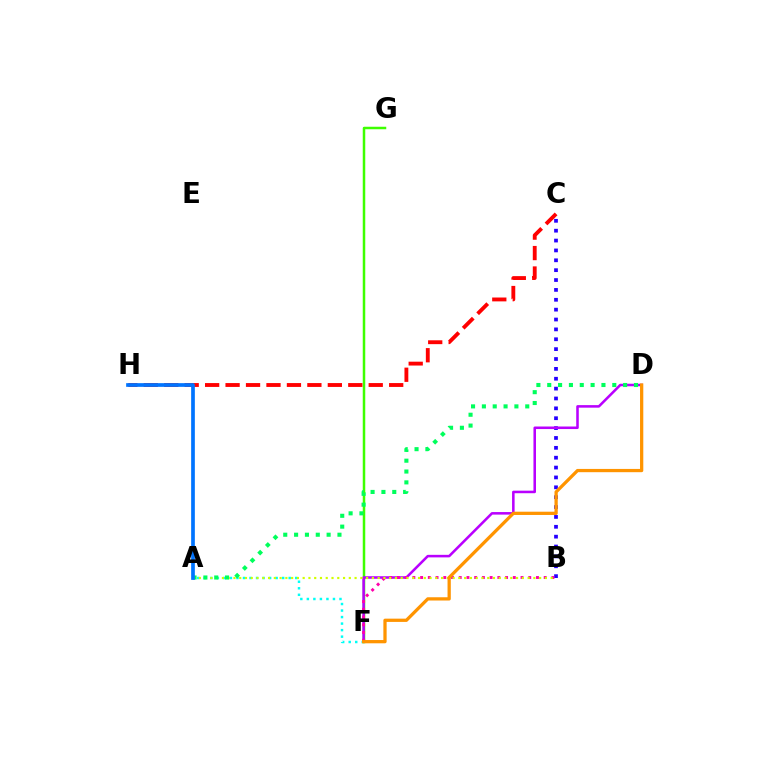{('F', 'G'): [{'color': '#3dff00', 'line_style': 'solid', 'thickness': 1.8}], ('A', 'F'): [{'color': '#00fff6', 'line_style': 'dotted', 'thickness': 1.77}], ('B', 'C'): [{'color': '#2500ff', 'line_style': 'dotted', 'thickness': 2.68}], ('D', 'F'): [{'color': '#b900ff', 'line_style': 'solid', 'thickness': 1.83}, {'color': '#ff9400', 'line_style': 'solid', 'thickness': 2.35}], ('B', 'F'): [{'color': '#ff00ac', 'line_style': 'dotted', 'thickness': 2.1}], ('A', 'B'): [{'color': '#d1ff00', 'line_style': 'dotted', 'thickness': 1.57}], ('A', 'D'): [{'color': '#00ff5c', 'line_style': 'dotted', 'thickness': 2.95}], ('C', 'H'): [{'color': '#ff0000', 'line_style': 'dashed', 'thickness': 2.78}], ('A', 'H'): [{'color': '#0074ff', 'line_style': 'solid', 'thickness': 2.66}]}